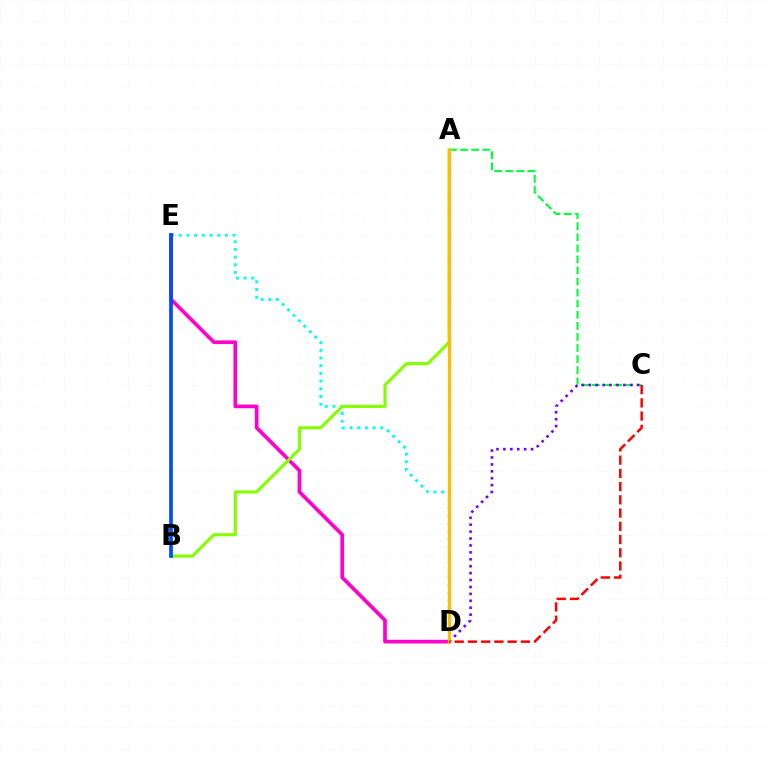{('D', 'E'): [{'color': '#00fff6', 'line_style': 'dotted', 'thickness': 2.09}, {'color': '#ff00cf', 'line_style': 'solid', 'thickness': 2.65}], ('A', 'C'): [{'color': '#00ff39', 'line_style': 'dashed', 'thickness': 1.51}], ('C', 'D'): [{'color': '#7200ff', 'line_style': 'dotted', 'thickness': 1.88}, {'color': '#ff0000', 'line_style': 'dashed', 'thickness': 1.8}], ('A', 'B'): [{'color': '#84ff00', 'line_style': 'solid', 'thickness': 2.25}], ('A', 'D'): [{'color': '#ffbd00', 'line_style': 'solid', 'thickness': 2.37}], ('B', 'E'): [{'color': '#004bff', 'line_style': 'solid', 'thickness': 2.65}]}